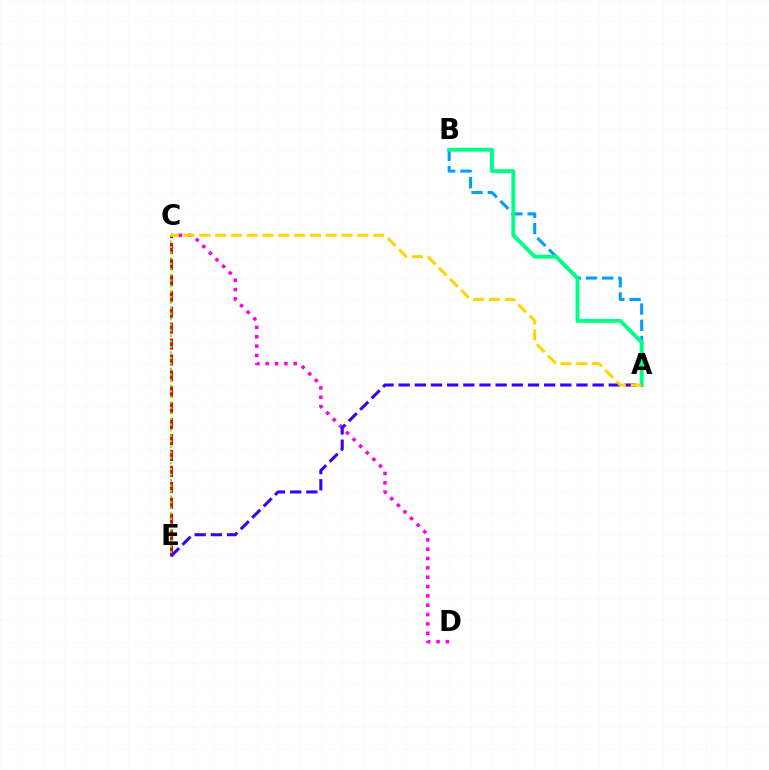{('A', 'B'): [{'color': '#009eff', 'line_style': 'dashed', 'thickness': 2.21}, {'color': '#00ff86', 'line_style': 'solid', 'thickness': 2.83}], ('C', 'E'): [{'color': '#ff0000', 'line_style': 'dashed', 'thickness': 2.16}, {'color': '#4fff00', 'line_style': 'dotted', 'thickness': 1.51}], ('C', 'D'): [{'color': '#ff00ed', 'line_style': 'dotted', 'thickness': 2.54}], ('A', 'E'): [{'color': '#3700ff', 'line_style': 'dashed', 'thickness': 2.2}], ('A', 'C'): [{'color': '#ffd500', 'line_style': 'dashed', 'thickness': 2.15}]}